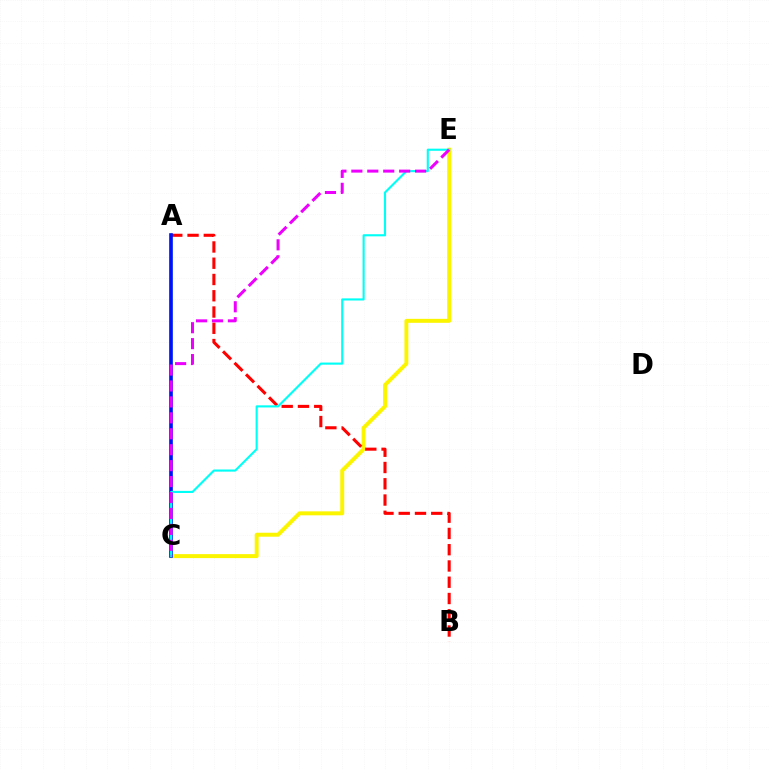{('A', 'C'): [{'color': '#08ff00', 'line_style': 'solid', 'thickness': 1.79}, {'color': '#0010ff', 'line_style': 'solid', 'thickness': 2.6}], ('C', 'E'): [{'color': '#fcf500', 'line_style': 'solid', 'thickness': 2.85}, {'color': '#00fff6', 'line_style': 'solid', 'thickness': 1.53}, {'color': '#ee00ff', 'line_style': 'dashed', 'thickness': 2.16}], ('A', 'B'): [{'color': '#ff0000', 'line_style': 'dashed', 'thickness': 2.21}]}